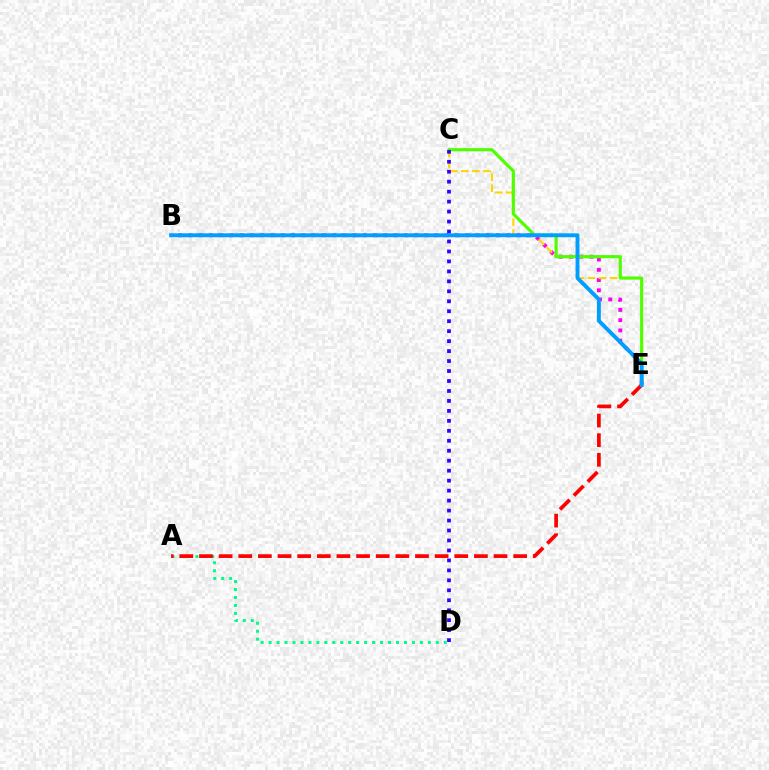{('B', 'E'): [{'color': '#ff00ed', 'line_style': 'dotted', 'thickness': 2.78}, {'color': '#009eff', 'line_style': 'solid', 'thickness': 2.81}], ('A', 'D'): [{'color': '#00ff86', 'line_style': 'dotted', 'thickness': 2.16}], ('C', 'E'): [{'color': '#ffd500', 'line_style': 'dashed', 'thickness': 1.5}, {'color': '#4fff00', 'line_style': 'solid', 'thickness': 2.27}], ('A', 'E'): [{'color': '#ff0000', 'line_style': 'dashed', 'thickness': 2.67}], ('C', 'D'): [{'color': '#3700ff', 'line_style': 'dotted', 'thickness': 2.71}]}